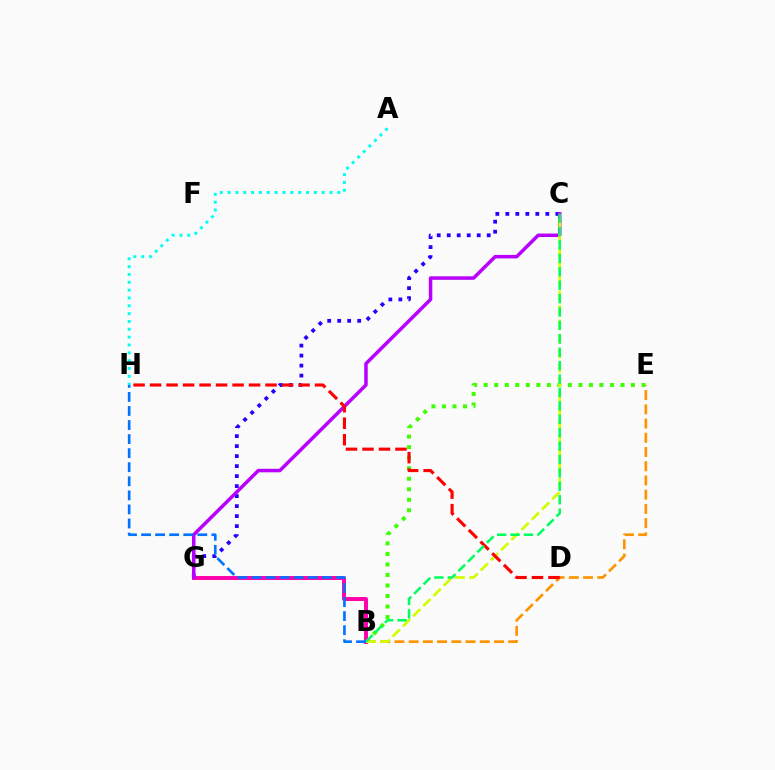{('B', 'E'): [{'color': '#3dff00', 'line_style': 'dotted', 'thickness': 2.86}, {'color': '#ff9400', 'line_style': 'dashed', 'thickness': 1.93}], ('C', 'G'): [{'color': '#2500ff', 'line_style': 'dotted', 'thickness': 2.72}, {'color': '#b900ff', 'line_style': 'solid', 'thickness': 2.52}], ('B', 'G'): [{'color': '#ff00ac', 'line_style': 'solid', 'thickness': 2.83}], ('B', 'C'): [{'color': '#d1ff00', 'line_style': 'dashed', 'thickness': 1.96}, {'color': '#00ff5c', 'line_style': 'dashed', 'thickness': 1.82}], ('A', 'H'): [{'color': '#00fff6', 'line_style': 'dotted', 'thickness': 2.13}], ('D', 'H'): [{'color': '#ff0000', 'line_style': 'dashed', 'thickness': 2.24}], ('B', 'H'): [{'color': '#0074ff', 'line_style': 'dashed', 'thickness': 1.91}]}